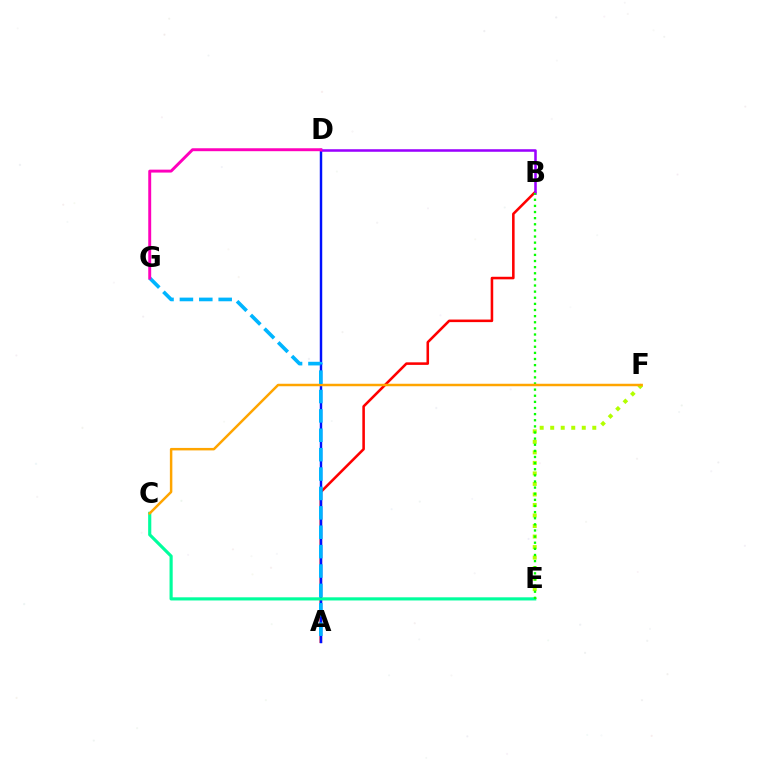{('E', 'F'): [{'color': '#b3ff00', 'line_style': 'dotted', 'thickness': 2.86}], ('A', 'B'): [{'color': '#ff0000', 'line_style': 'solid', 'thickness': 1.84}], ('A', 'D'): [{'color': '#0010ff', 'line_style': 'solid', 'thickness': 1.77}], ('C', 'E'): [{'color': '#00ff9d', 'line_style': 'solid', 'thickness': 2.27}], ('B', 'D'): [{'color': '#9b00ff', 'line_style': 'solid', 'thickness': 1.83}], ('B', 'E'): [{'color': '#08ff00', 'line_style': 'dotted', 'thickness': 1.66}], ('C', 'F'): [{'color': '#ffa500', 'line_style': 'solid', 'thickness': 1.79}], ('A', 'G'): [{'color': '#00b5ff', 'line_style': 'dashed', 'thickness': 2.63}], ('D', 'G'): [{'color': '#ff00bd', 'line_style': 'solid', 'thickness': 2.11}]}